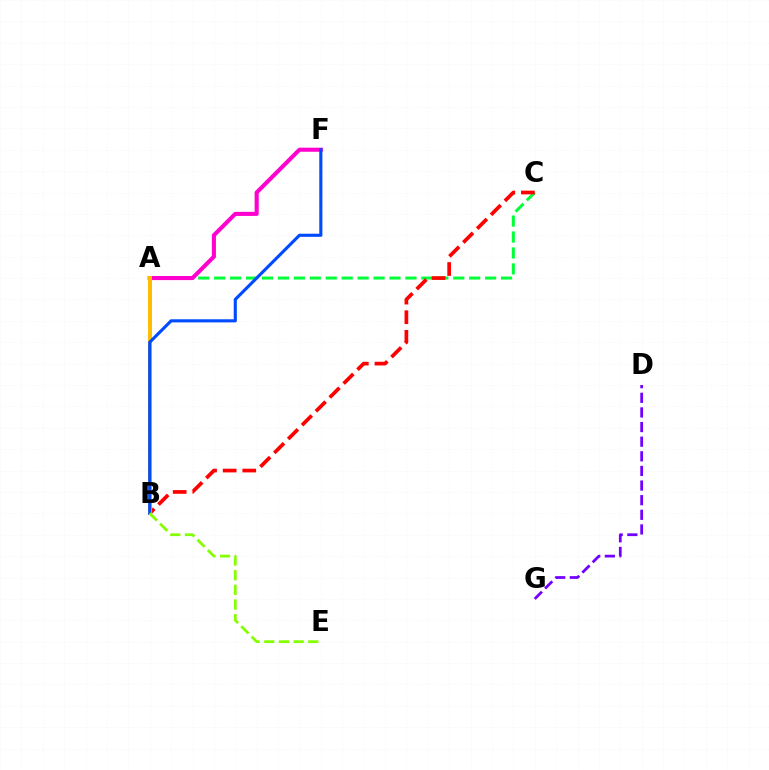{('A', 'C'): [{'color': '#00ff39', 'line_style': 'dashed', 'thickness': 2.17}], ('A', 'F'): [{'color': '#ff00cf', 'line_style': 'solid', 'thickness': 2.94}], ('B', 'C'): [{'color': '#ff0000', 'line_style': 'dashed', 'thickness': 2.66}], ('A', 'B'): [{'color': '#00fff6', 'line_style': 'dotted', 'thickness': 1.6}, {'color': '#ffbd00', 'line_style': 'solid', 'thickness': 2.84}], ('D', 'G'): [{'color': '#7200ff', 'line_style': 'dashed', 'thickness': 1.99}], ('B', 'F'): [{'color': '#004bff', 'line_style': 'solid', 'thickness': 2.24}], ('B', 'E'): [{'color': '#84ff00', 'line_style': 'dashed', 'thickness': 1.99}]}